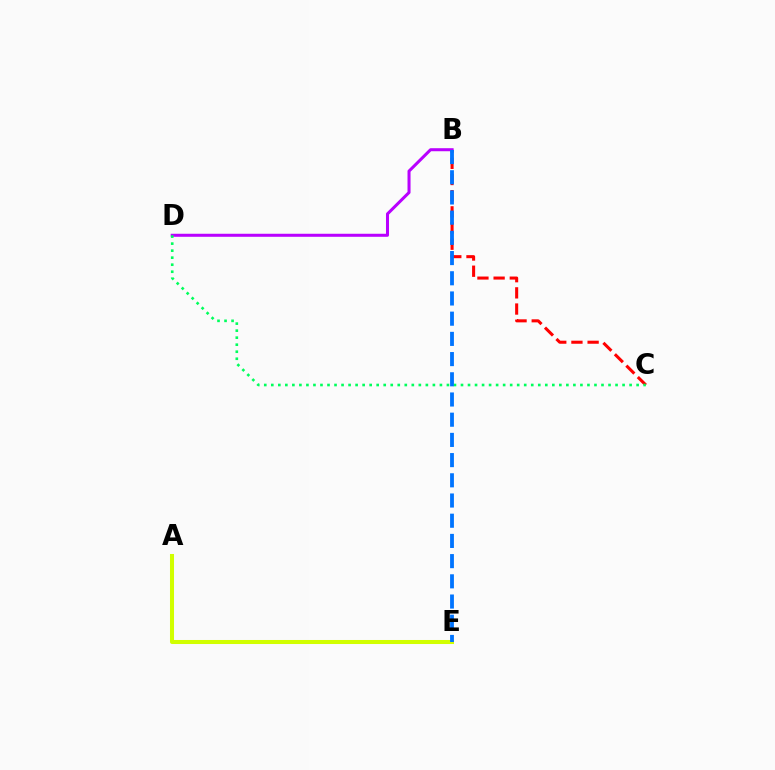{('B', 'C'): [{'color': '#ff0000', 'line_style': 'dashed', 'thickness': 2.2}], ('A', 'E'): [{'color': '#d1ff00', 'line_style': 'solid', 'thickness': 2.91}], ('B', 'D'): [{'color': '#b900ff', 'line_style': 'solid', 'thickness': 2.18}], ('C', 'D'): [{'color': '#00ff5c', 'line_style': 'dotted', 'thickness': 1.91}], ('B', 'E'): [{'color': '#0074ff', 'line_style': 'dashed', 'thickness': 2.74}]}